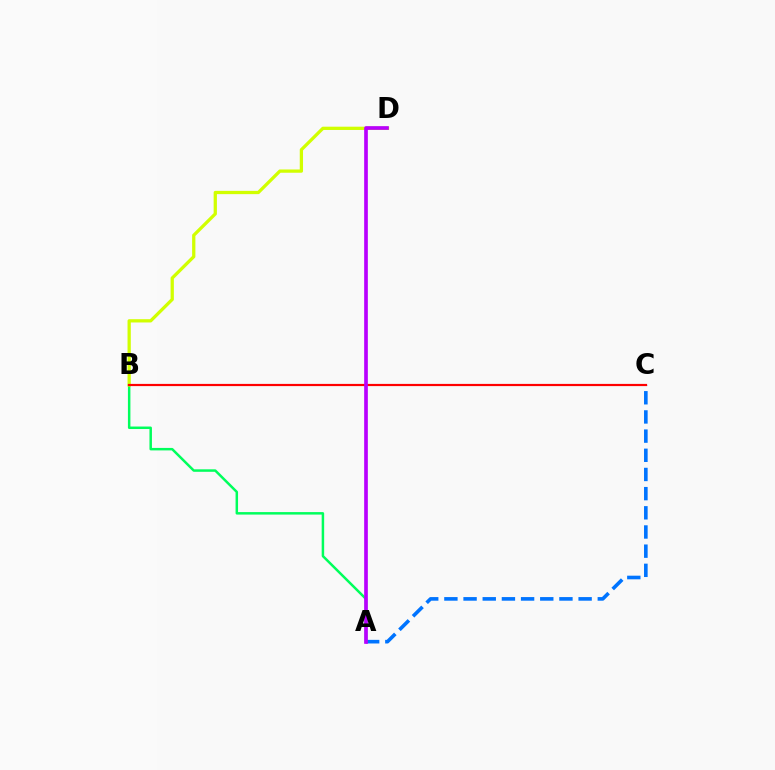{('A', 'B'): [{'color': '#00ff5c', 'line_style': 'solid', 'thickness': 1.79}], ('B', 'D'): [{'color': '#d1ff00', 'line_style': 'solid', 'thickness': 2.36}], ('A', 'C'): [{'color': '#0074ff', 'line_style': 'dashed', 'thickness': 2.6}], ('B', 'C'): [{'color': '#ff0000', 'line_style': 'solid', 'thickness': 1.58}], ('A', 'D'): [{'color': '#b900ff', 'line_style': 'solid', 'thickness': 2.64}]}